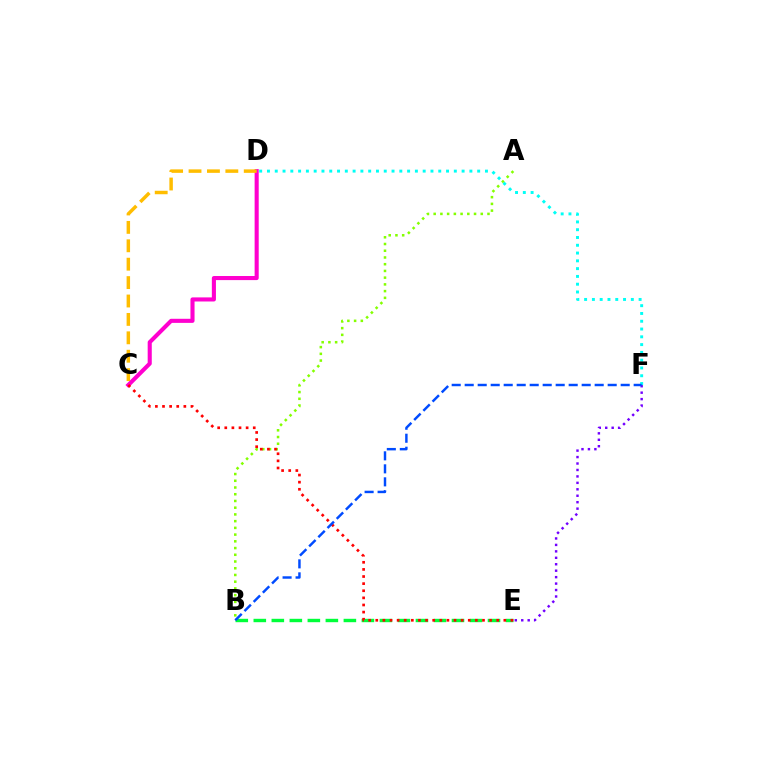{('E', 'F'): [{'color': '#7200ff', 'line_style': 'dotted', 'thickness': 1.75}], ('B', 'E'): [{'color': '#00ff39', 'line_style': 'dashed', 'thickness': 2.45}], ('A', 'B'): [{'color': '#84ff00', 'line_style': 'dotted', 'thickness': 1.83}], ('C', 'D'): [{'color': '#ff00cf', 'line_style': 'solid', 'thickness': 2.95}, {'color': '#ffbd00', 'line_style': 'dashed', 'thickness': 2.5}], ('D', 'F'): [{'color': '#00fff6', 'line_style': 'dotted', 'thickness': 2.12}], ('C', 'E'): [{'color': '#ff0000', 'line_style': 'dotted', 'thickness': 1.93}], ('B', 'F'): [{'color': '#004bff', 'line_style': 'dashed', 'thickness': 1.77}]}